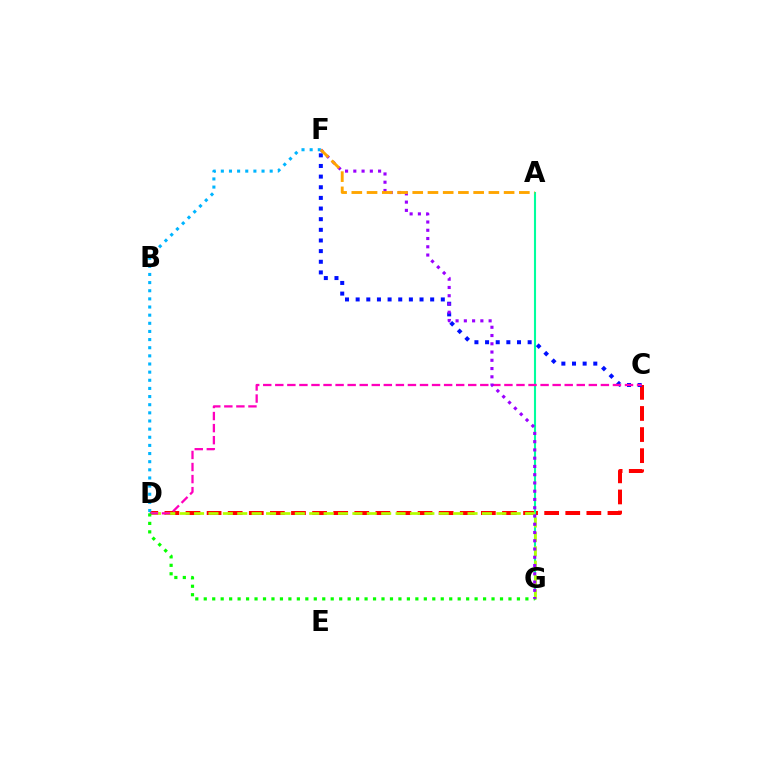{('C', 'D'): [{'color': '#ff0000', 'line_style': 'dashed', 'thickness': 2.87}, {'color': '#ff00bd', 'line_style': 'dashed', 'thickness': 1.64}], ('A', 'G'): [{'color': '#00ff9d', 'line_style': 'solid', 'thickness': 1.52}], ('C', 'F'): [{'color': '#0010ff', 'line_style': 'dotted', 'thickness': 2.89}], ('D', 'G'): [{'color': '#b3ff00', 'line_style': 'dashed', 'thickness': 1.96}, {'color': '#08ff00', 'line_style': 'dotted', 'thickness': 2.3}], ('F', 'G'): [{'color': '#9b00ff', 'line_style': 'dotted', 'thickness': 2.24}], ('D', 'F'): [{'color': '#00b5ff', 'line_style': 'dotted', 'thickness': 2.21}], ('A', 'F'): [{'color': '#ffa500', 'line_style': 'dashed', 'thickness': 2.07}]}